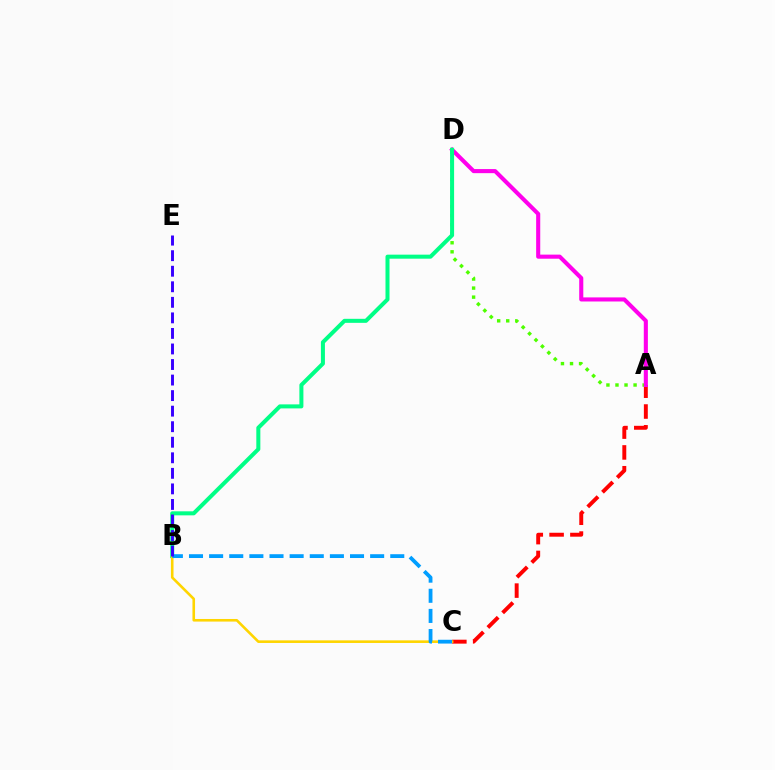{('A', 'C'): [{'color': '#ff0000', 'line_style': 'dashed', 'thickness': 2.83}], ('A', 'D'): [{'color': '#4fff00', 'line_style': 'dotted', 'thickness': 2.46}, {'color': '#ff00ed', 'line_style': 'solid', 'thickness': 2.94}], ('B', 'D'): [{'color': '#00ff86', 'line_style': 'solid', 'thickness': 2.9}], ('B', 'C'): [{'color': '#ffd500', 'line_style': 'solid', 'thickness': 1.87}, {'color': '#009eff', 'line_style': 'dashed', 'thickness': 2.73}], ('B', 'E'): [{'color': '#3700ff', 'line_style': 'dashed', 'thickness': 2.11}]}